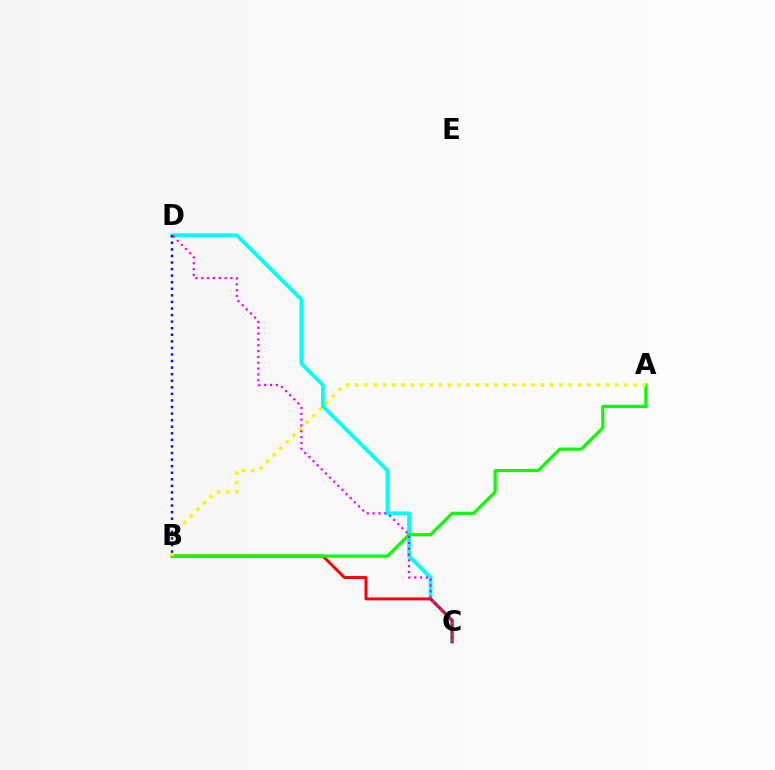{('C', 'D'): [{'color': '#00fff6', 'line_style': 'solid', 'thickness': 2.74}, {'color': '#ee00ff', 'line_style': 'dotted', 'thickness': 1.58}], ('B', 'C'): [{'color': '#ff0000', 'line_style': 'solid', 'thickness': 2.11}], ('A', 'B'): [{'color': '#08ff00', 'line_style': 'solid', 'thickness': 2.29}, {'color': '#fcf500', 'line_style': 'dotted', 'thickness': 2.52}], ('B', 'D'): [{'color': '#0010ff', 'line_style': 'dotted', 'thickness': 1.78}]}